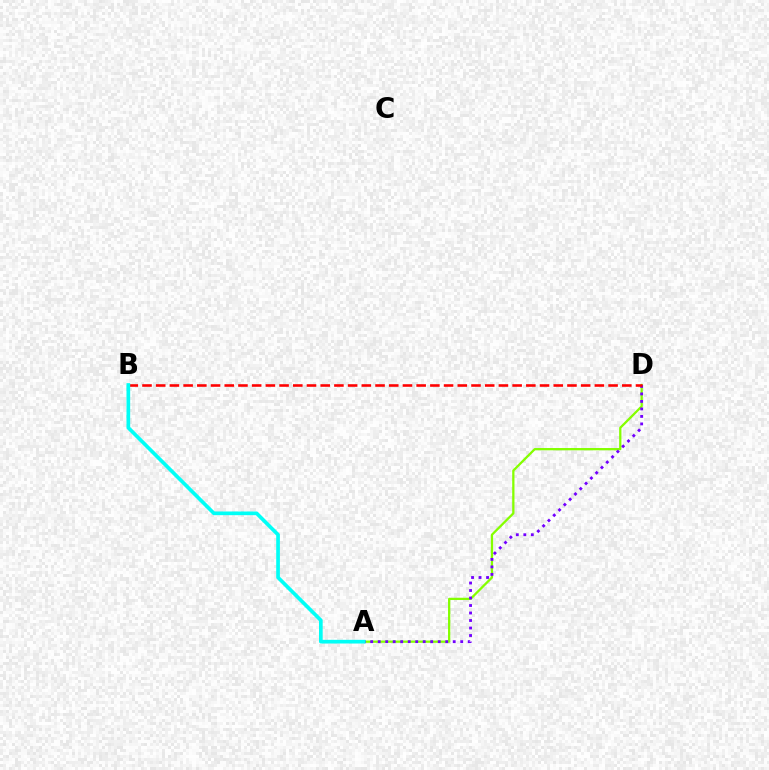{('A', 'D'): [{'color': '#84ff00', 'line_style': 'solid', 'thickness': 1.64}, {'color': '#7200ff', 'line_style': 'dotted', 'thickness': 2.04}], ('B', 'D'): [{'color': '#ff0000', 'line_style': 'dashed', 'thickness': 1.86}], ('A', 'B'): [{'color': '#00fff6', 'line_style': 'solid', 'thickness': 2.65}]}